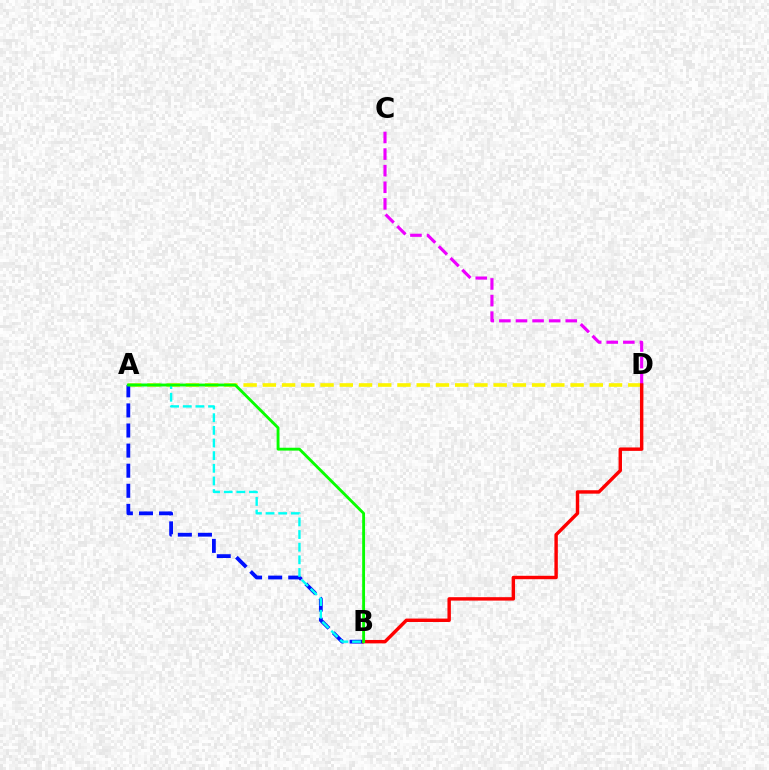{('A', 'D'): [{'color': '#fcf500', 'line_style': 'dashed', 'thickness': 2.61}], ('A', 'B'): [{'color': '#0010ff', 'line_style': 'dashed', 'thickness': 2.73}, {'color': '#00fff6', 'line_style': 'dashed', 'thickness': 1.72}, {'color': '#08ff00', 'line_style': 'solid', 'thickness': 2.05}], ('C', 'D'): [{'color': '#ee00ff', 'line_style': 'dashed', 'thickness': 2.26}], ('B', 'D'): [{'color': '#ff0000', 'line_style': 'solid', 'thickness': 2.46}]}